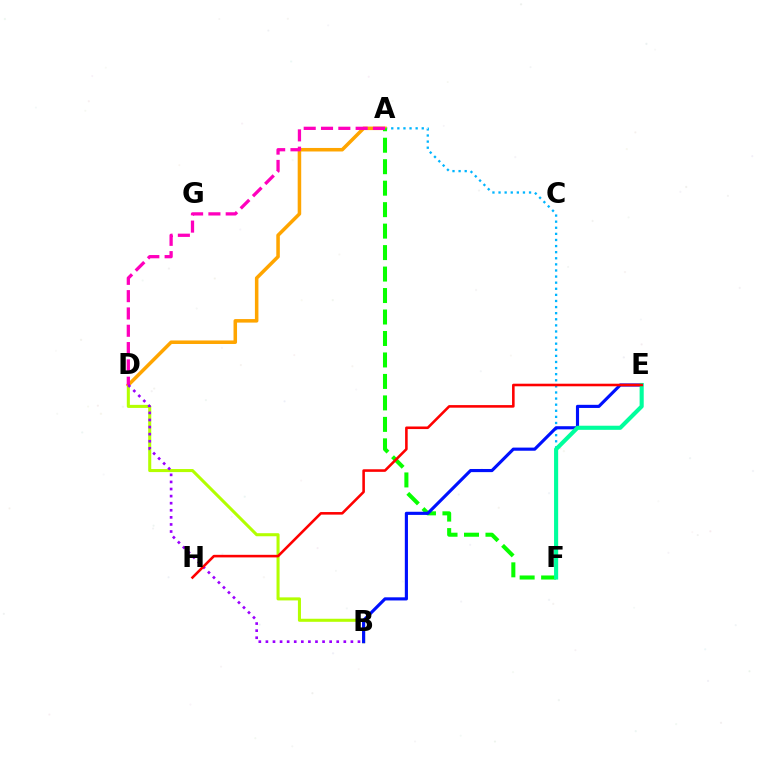{('A', 'F'): [{'color': '#00b5ff', 'line_style': 'dotted', 'thickness': 1.66}, {'color': '#08ff00', 'line_style': 'dashed', 'thickness': 2.92}], ('B', 'D'): [{'color': '#b3ff00', 'line_style': 'solid', 'thickness': 2.2}, {'color': '#9b00ff', 'line_style': 'dotted', 'thickness': 1.92}], ('A', 'D'): [{'color': '#ffa500', 'line_style': 'solid', 'thickness': 2.54}, {'color': '#ff00bd', 'line_style': 'dashed', 'thickness': 2.35}], ('B', 'E'): [{'color': '#0010ff', 'line_style': 'solid', 'thickness': 2.26}], ('E', 'F'): [{'color': '#00ff9d', 'line_style': 'solid', 'thickness': 2.96}], ('E', 'H'): [{'color': '#ff0000', 'line_style': 'solid', 'thickness': 1.86}]}